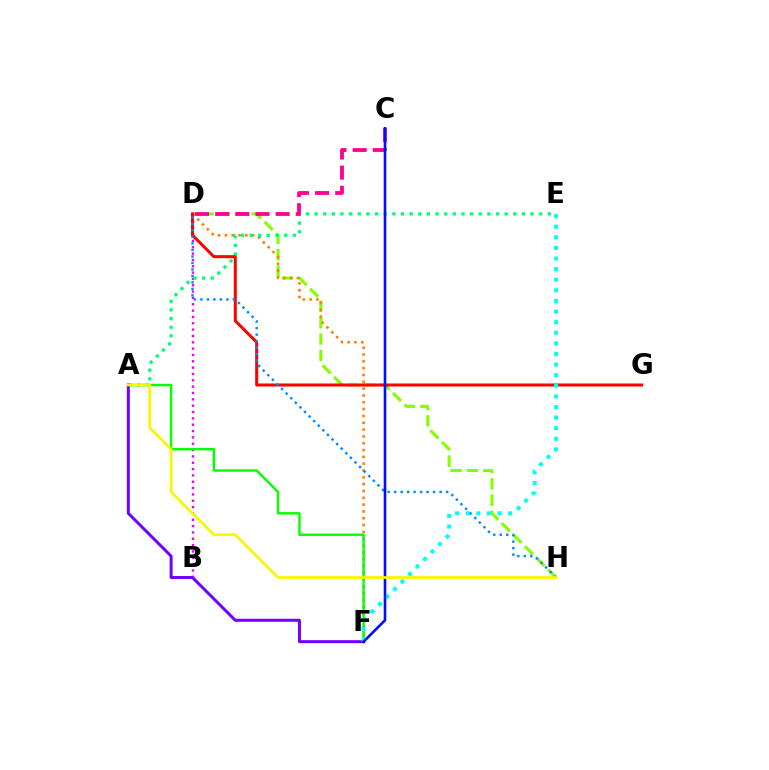{('B', 'D'): [{'color': '#ee00ff', 'line_style': 'dotted', 'thickness': 1.72}], ('D', 'H'): [{'color': '#84ff00', 'line_style': 'dashed', 'thickness': 2.22}, {'color': '#008cff', 'line_style': 'dotted', 'thickness': 1.76}], ('D', 'F'): [{'color': '#ff7c00', 'line_style': 'dotted', 'thickness': 1.85}], ('A', 'F'): [{'color': '#08ff00', 'line_style': 'solid', 'thickness': 1.76}, {'color': '#7200ff', 'line_style': 'solid', 'thickness': 2.17}], ('A', 'E'): [{'color': '#00ff74', 'line_style': 'dotted', 'thickness': 2.35}], ('D', 'G'): [{'color': '#ff0000', 'line_style': 'solid', 'thickness': 2.17}], ('C', 'D'): [{'color': '#ff0094', 'line_style': 'dashed', 'thickness': 2.74}], ('E', 'F'): [{'color': '#00fff6', 'line_style': 'dotted', 'thickness': 2.88}], ('C', 'F'): [{'color': '#0010ff', 'line_style': 'solid', 'thickness': 1.89}], ('A', 'H'): [{'color': '#fcf500', 'line_style': 'solid', 'thickness': 1.96}]}